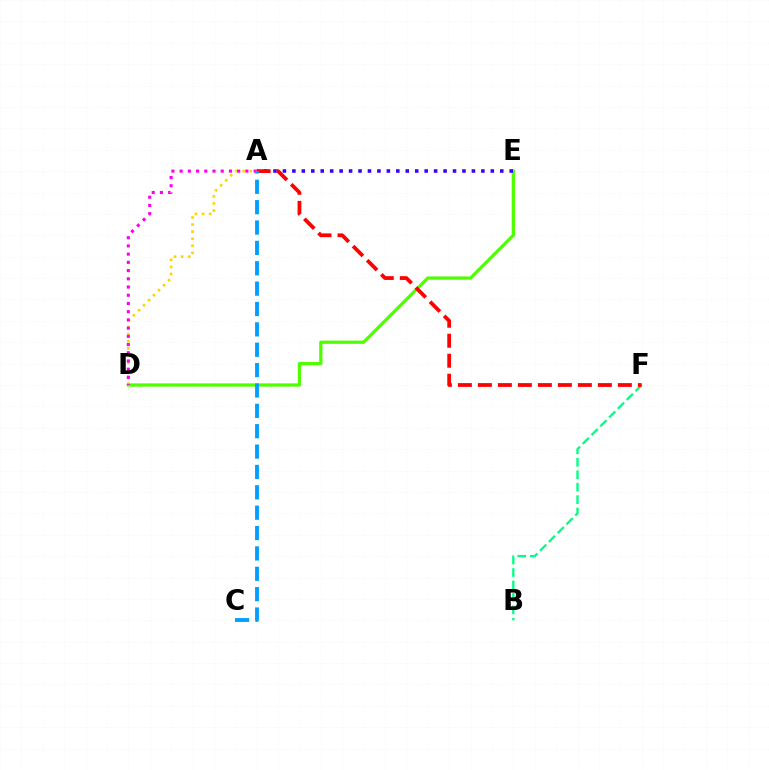{('A', 'D'): [{'color': '#ffd500', 'line_style': 'dotted', 'thickness': 1.92}, {'color': '#ff00ed', 'line_style': 'dotted', 'thickness': 2.23}], ('D', 'E'): [{'color': '#4fff00', 'line_style': 'solid', 'thickness': 2.35}], ('A', 'E'): [{'color': '#3700ff', 'line_style': 'dotted', 'thickness': 2.57}], ('B', 'F'): [{'color': '#00ff86', 'line_style': 'dashed', 'thickness': 1.69}], ('A', 'F'): [{'color': '#ff0000', 'line_style': 'dashed', 'thickness': 2.72}], ('A', 'C'): [{'color': '#009eff', 'line_style': 'dashed', 'thickness': 2.77}]}